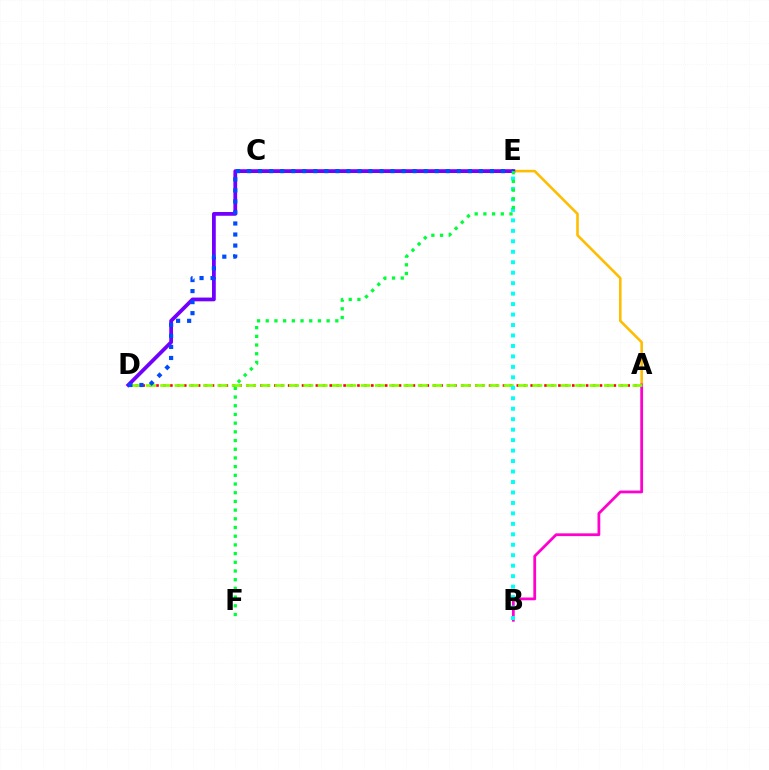{('A', 'C'): [{'color': '#ffbd00', 'line_style': 'solid', 'thickness': 1.86}], ('A', 'D'): [{'color': '#ff0000', 'line_style': 'dotted', 'thickness': 1.88}, {'color': '#84ff00', 'line_style': 'dashed', 'thickness': 1.94}], ('A', 'B'): [{'color': '#ff00cf', 'line_style': 'solid', 'thickness': 2.0}], ('D', 'E'): [{'color': '#7200ff', 'line_style': 'solid', 'thickness': 2.71}, {'color': '#004bff', 'line_style': 'dotted', 'thickness': 3.0}], ('B', 'E'): [{'color': '#00fff6', 'line_style': 'dotted', 'thickness': 2.84}], ('E', 'F'): [{'color': '#00ff39', 'line_style': 'dotted', 'thickness': 2.36}]}